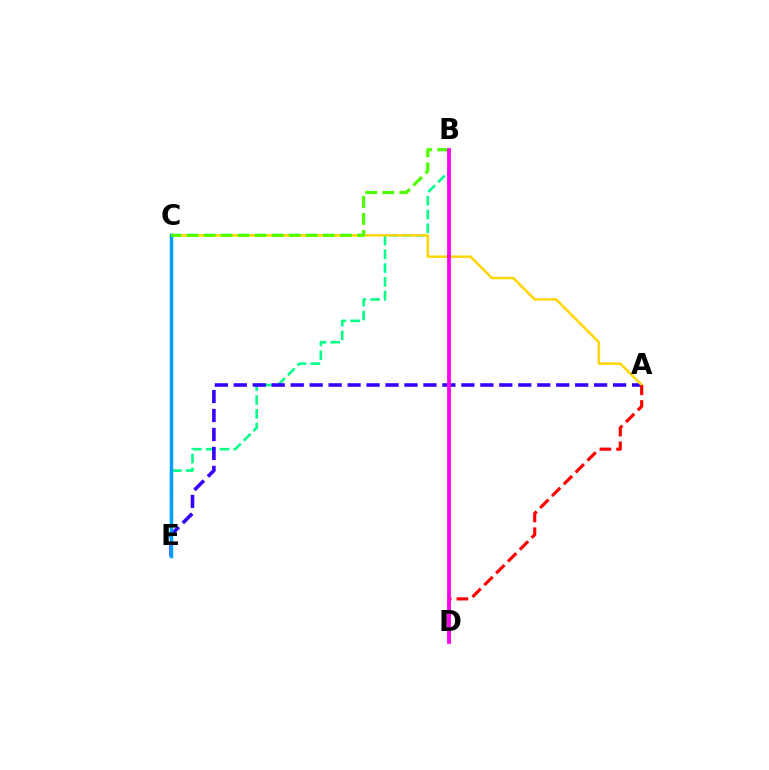{('B', 'E'): [{'color': '#00ff86', 'line_style': 'dashed', 'thickness': 1.87}], ('A', 'E'): [{'color': '#3700ff', 'line_style': 'dashed', 'thickness': 2.58}], ('A', 'C'): [{'color': '#ffd500', 'line_style': 'solid', 'thickness': 1.78}], ('C', 'E'): [{'color': '#009eff', 'line_style': 'solid', 'thickness': 2.5}], ('A', 'D'): [{'color': '#ff0000', 'line_style': 'dashed', 'thickness': 2.27}], ('B', 'C'): [{'color': '#4fff00', 'line_style': 'dashed', 'thickness': 2.31}], ('B', 'D'): [{'color': '#ff00ed', 'line_style': 'solid', 'thickness': 2.71}]}